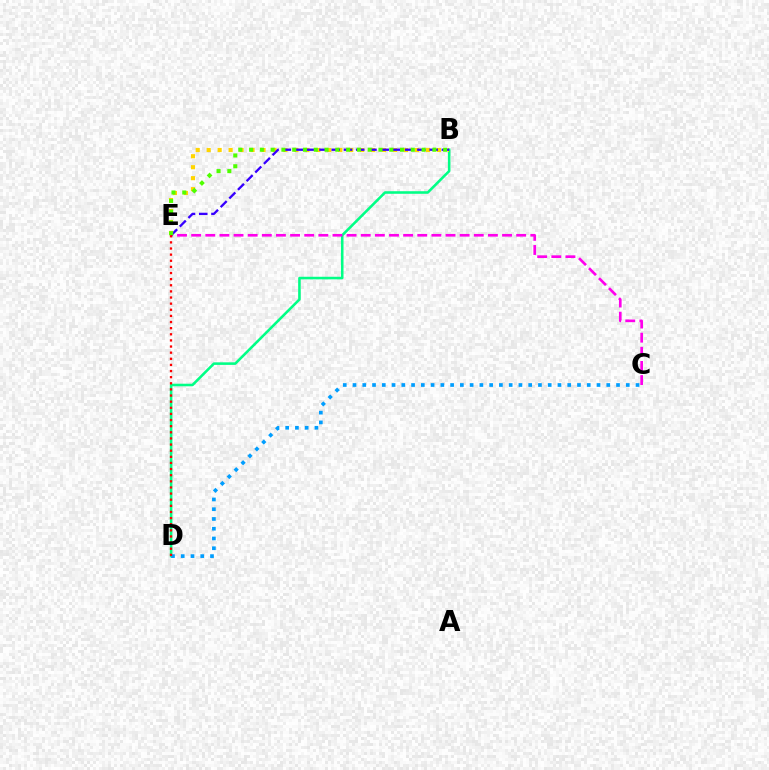{('B', 'D'): [{'color': '#00ff86', 'line_style': 'solid', 'thickness': 1.85}], ('B', 'E'): [{'color': '#ffd500', 'line_style': 'dotted', 'thickness': 2.98}, {'color': '#3700ff', 'line_style': 'dashed', 'thickness': 1.66}, {'color': '#4fff00', 'line_style': 'dotted', 'thickness': 2.93}], ('C', 'E'): [{'color': '#ff00ed', 'line_style': 'dashed', 'thickness': 1.92}], ('C', 'D'): [{'color': '#009eff', 'line_style': 'dotted', 'thickness': 2.65}], ('D', 'E'): [{'color': '#ff0000', 'line_style': 'dotted', 'thickness': 1.66}]}